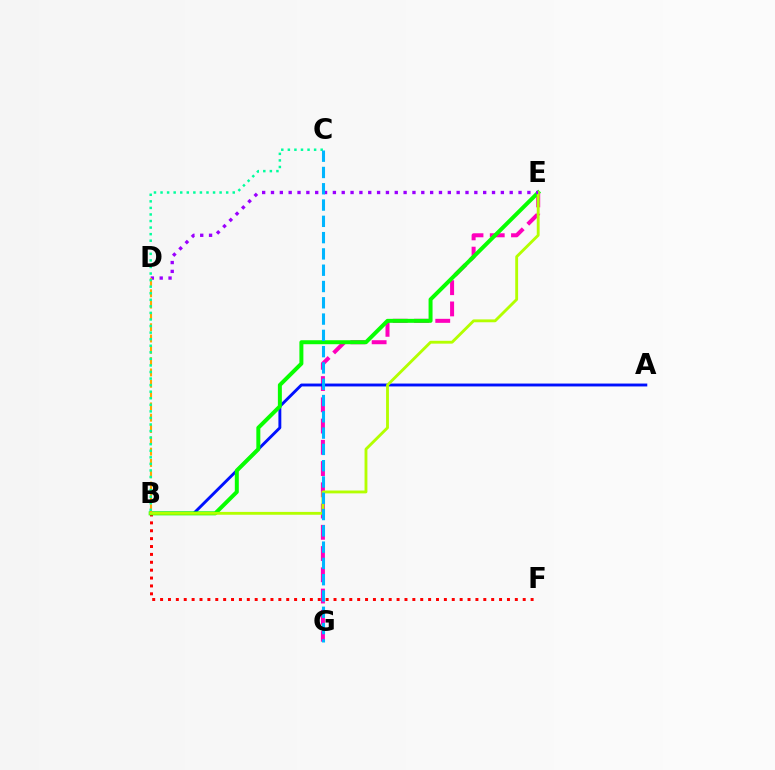{('E', 'G'): [{'color': '#ff00bd', 'line_style': 'dashed', 'thickness': 2.89}], ('A', 'B'): [{'color': '#0010ff', 'line_style': 'solid', 'thickness': 2.08}], ('B', 'F'): [{'color': '#ff0000', 'line_style': 'dotted', 'thickness': 2.14}], ('B', 'E'): [{'color': '#08ff00', 'line_style': 'solid', 'thickness': 2.87}, {'color': '#b3ff00', 'line_style': 'solid', 'thickness': 2.05}], ('D', 'E'): [{'color': '#9b00ff', 'line_style': 'dotted', 'thickness': 2.4}], ('B', 'D'): [{'color': '#ffa500', 'line_style': 'dashed', 'thickness': 1.54}], ('B', 'C'): [{'color': '#00ff9d', 'line_style': 'dotted', 'thickness': 1.78}], ('C', 'G'): [{'color': '#00b5ff', 'line_style': 'dashed', 'thickness': 2.21}]}